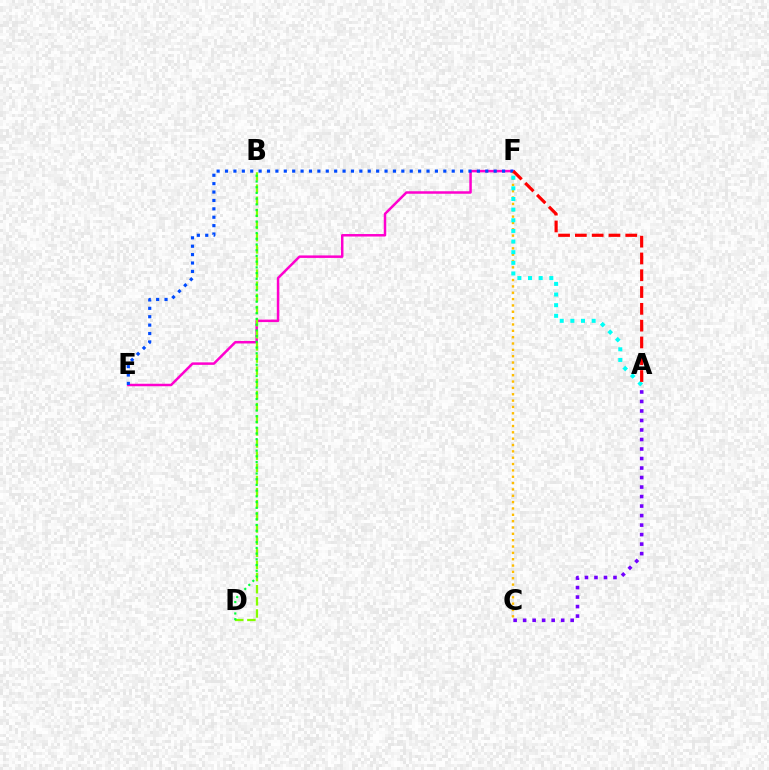{('E', 'F'): [{'color': '#ff00cf', 'line_style': 'solid', 'thickness': 1.8}, {'color': '#004bff', 'line_style': 'dotted', 'thickness': 2.28}], ('C', 'F'): [{'color': '#ffbd00', 'line_style': 'dotted', 'thickness': 1.72}], ('A', 'F'): [{'color': '#00fff6', 'line_style': 'dotted', 'thickness': 2.89}, {'color': '#ff0000', 'line_style': 'dashed', 'thickness': 2.28}], ('A', 'C'): [{'color': '#7200ff', 'line_style': 'dotted', 'thickness': 2.58}], ('B', 'D'): [{'color': '#84ff00', 'line_style': 'dashed', 'thickness': 1.65}, {'color': '#00ff39', 'line_style': 'dotted', 'thickness': 1.56}]}